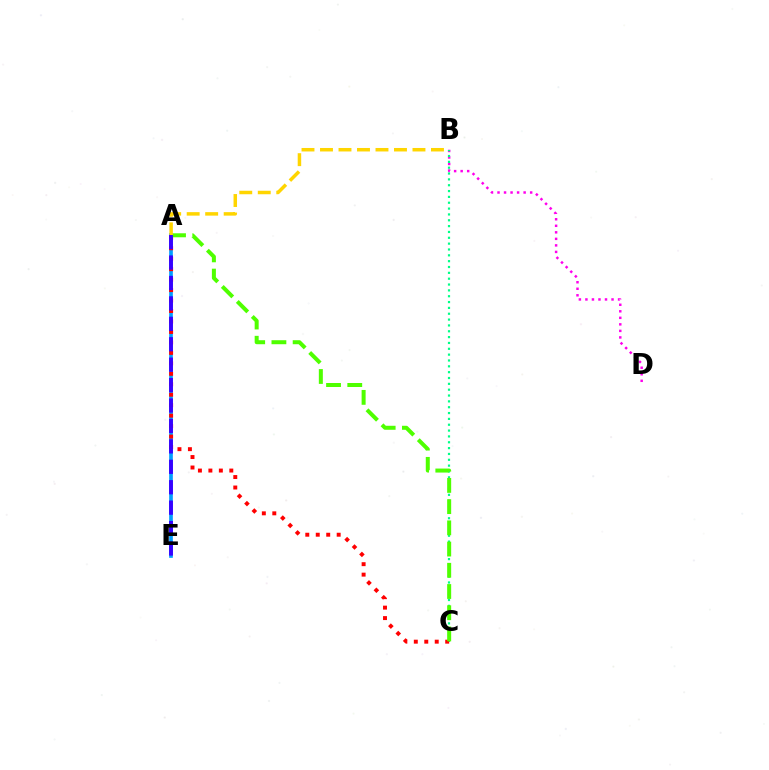{('A', 'E'): [{'color': '#009eff', 'line_style': 'solid', 'thickness': 2.64}, {'color': '#3700ff', 'line_style': 'dashed', 'thickness': 2.77}], ('B', 'D'): [{'color': '#ff00ed', 'line_style': 'dotted', 'thickness': 1.77}], ('B', 'C'): [{'color': '#00ff86', 'line_style': 'dotted', 'thickness': 1.59}], ('A', 'C'): [{'color': '#ff0000', 'line_style': 'dotted', 'thickness': 2.84}, {'color': '#4fff00', 'line_style': 'dashed', 'thickness': 2.88}], ('A', 'B'): [{'color': '#ffd500', 'line_style': 'dashed', 'thickness': 2.51}]}